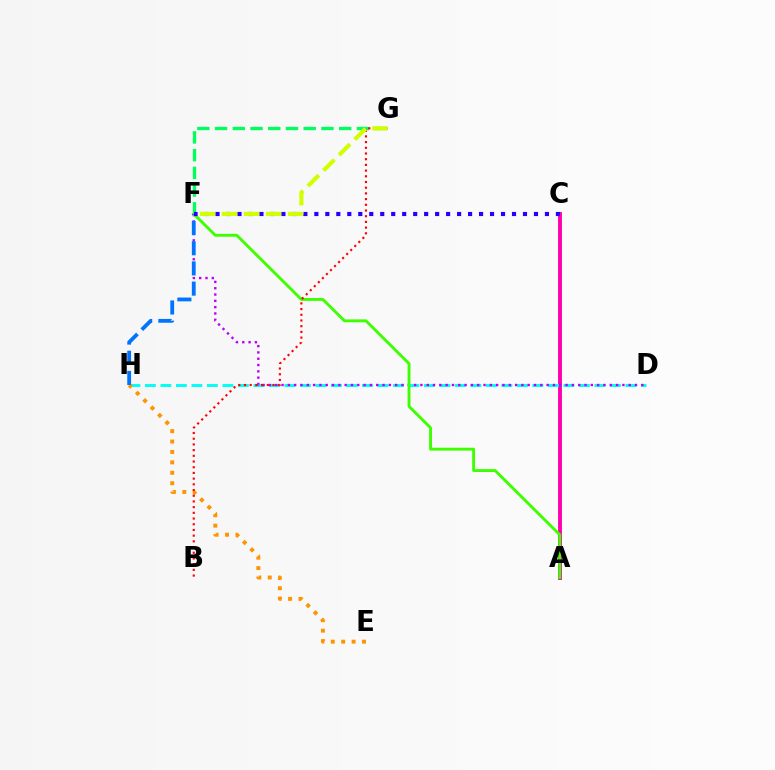{('F', 'G'): [{'color': '#00ff5c', 'line_style': 'dashed', 'thickness': 2.41}, {'color': '#d1ff00', 'line_style': 'dashed', 'thickness': 2.99}], ('A', 'C'): [{'color': '#ff00ac', 'line_style': 'solid', 'thickness': 2.79}], ('D', 'H'): [{'color': '#00fff6', 'line_style': 'dashed', 'thickness': 2.11}], ('D', 'F'): [{'color': '#b900ff', 'line_style': 'dotted', 'thickness': 1.71}], ('A', 'F'): [{'color': '#3dff00', 'line_style': 'solid', 'thickness': 2.08}], ('E', 'H'): [{'color': '#ff9400', 'line_style': 'dotted', 'thickness': 2.83}], ('F', 'H'): [{'color': '#0074ff', 'line_style': 'dashed', 'thickness': 2.74}], ('B', 'G'): [{'color': '#ff0000', 'line_style': 'dotted', 'thickness': 1.55}], ('C', 'F'): [{'color': '#2500ff', 'line_style': 'dotted', 'thickness': 2.98}]}